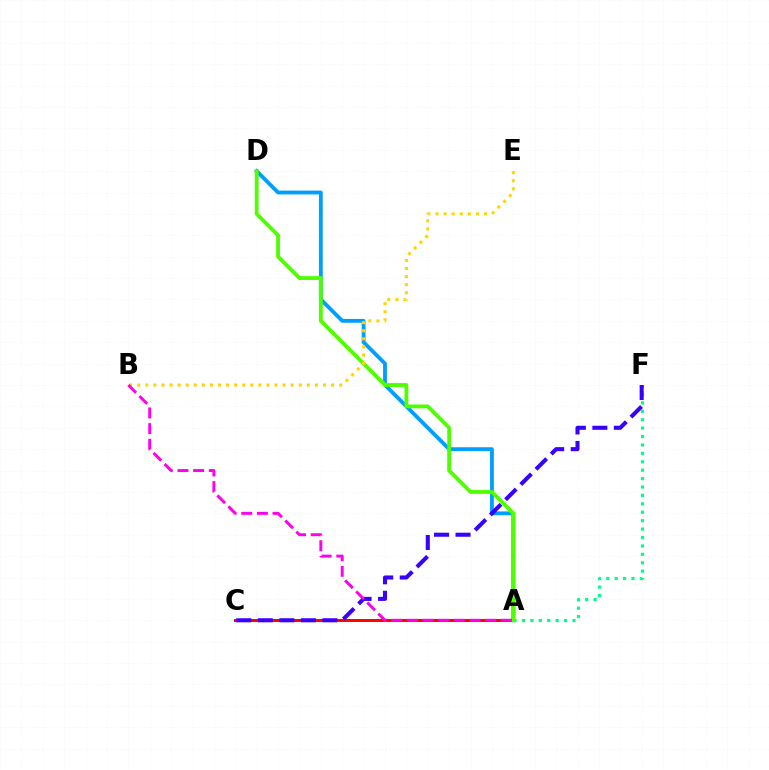{('A', 'D'): [{'color': '#009eff', 'line_style': 'solid', 'thickness': 2.75}, {'color': '#4fff00', 'line_style': 'solid', 'thickness': 2.75}], ('A', 'F'): [{'color': '#00ff86', 'line_style': 'dotted', 'thickness': 2.29}], ('A', 'C'): [{'color': '#ff0000', 'line_style': 'solid', 'thickness': 2.12}], ('B', 'E'): [{'color': '#ffd500', 'line_style': 'dotted', 'thickness': 2.2}], ('C', 'F'): [{'color': '#3700ff', 'line_style': 'dashed', 'thickness': 2.92}], ('A', 'B'): [{'color': '#ff00ed', 'line_style': 'dashed', 'thickness': 2.13}]}